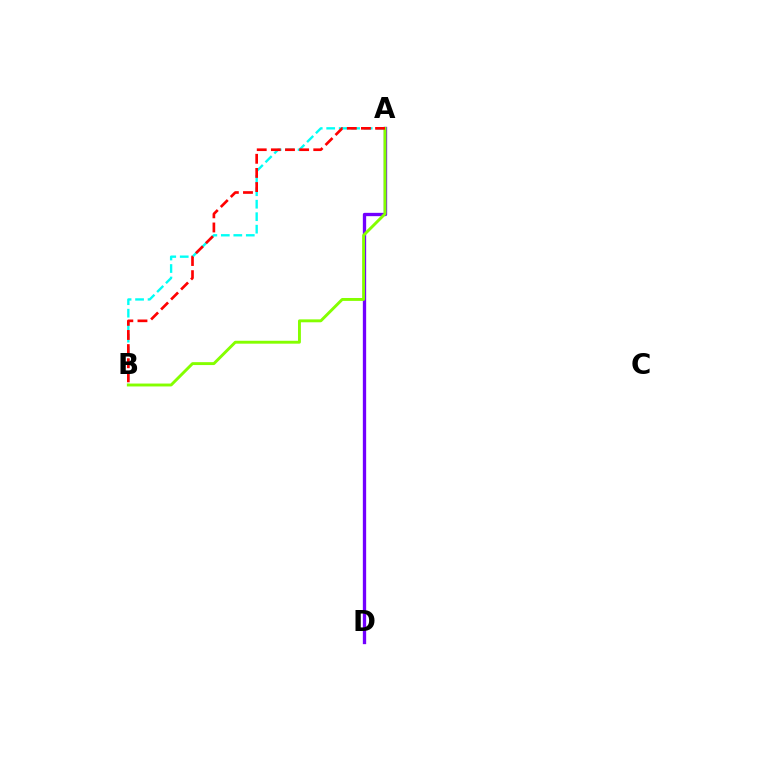{('A', 'B'): [{'color': '#00fff6', 'line_style': 'dashed', 'thickness': 1.7}, {'color': '#84ff00', 'line_style': 'solid', 'thickness': 2.09}, {'color': '#ff0000', 'line_style': 'dashed', 'thickness': 1.92}], ('A', 'D'): [{'color': '#7200ff', 'line_style': 'solid', 'thickness': 2.38}]}